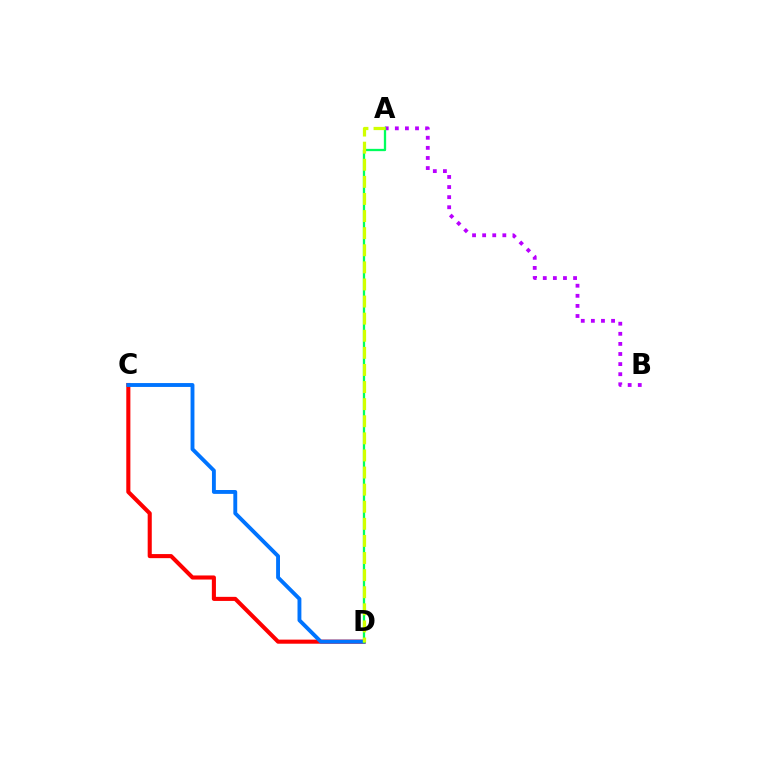{('C', 'D'): [{'color': '#ff0000', 'line_style': 'solid', 'thickness': 2.94}, {'color': '#0074ff', 'line_style': 'solid', 'thickness': 2.79}], ('A', 'B'): [{'color': '#b900ff', 'line_style': 'dotted', 'thickness': 2.74}], ('A', 'D'): [{'color': '#00ff5c', 'line_style': 'solid', 'thickness': 1.65}, {'color': '#d1ff00', 'line_style': 'dashed', 'thickness': 2.32}]}